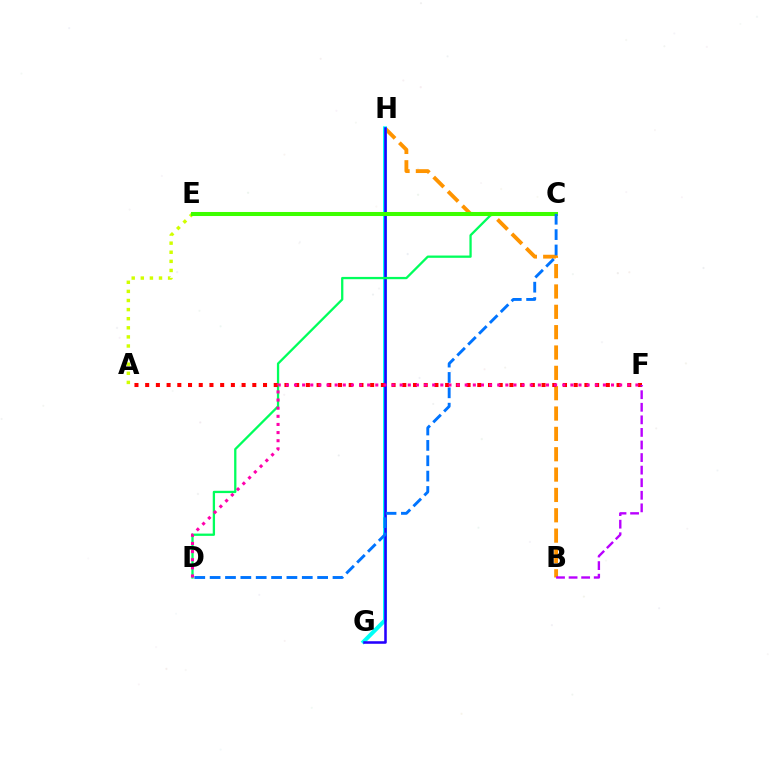{('B', 'H'): [{'color': '#ff9400', 'line_style': 'dashed', 'thickness': 2.76}], ('G', 'H'): [{'color': '#00fff6', 'line_style': 'solid', 'thickness': 2.9}, {'color': '#2500ff', 'line_style': 'solid', 'thickness': 1.84}], ('C', 'D'): [{'color': '#00ff5c', 'line_style': 'solid', 'thickness': 1.65}, {'color': '#0074ff', 'line_style': 'dashed', 'thickness': 2.09}], ('A', 'F'): [{'color': '#ff0000', 'line_style': 'dotted', 'thickness': 2.91}], ('B', 'F'): [{'color': '#b900ff', 'line_style': 'dashed', 'thickness': 1.71}], ('A', 'E'): [{'color': '#d1ff00', 'line_style': 'dotted', 'thickness': 2.47}], ('C', 'E'): [{'color': '#3dff00', 'line_style': 'solid', 'thickness': 2.92}], ('D', 'F'): [{'color': '#ff00ac', 'line_style': 'dotted', 'thickness': 2.21}]}